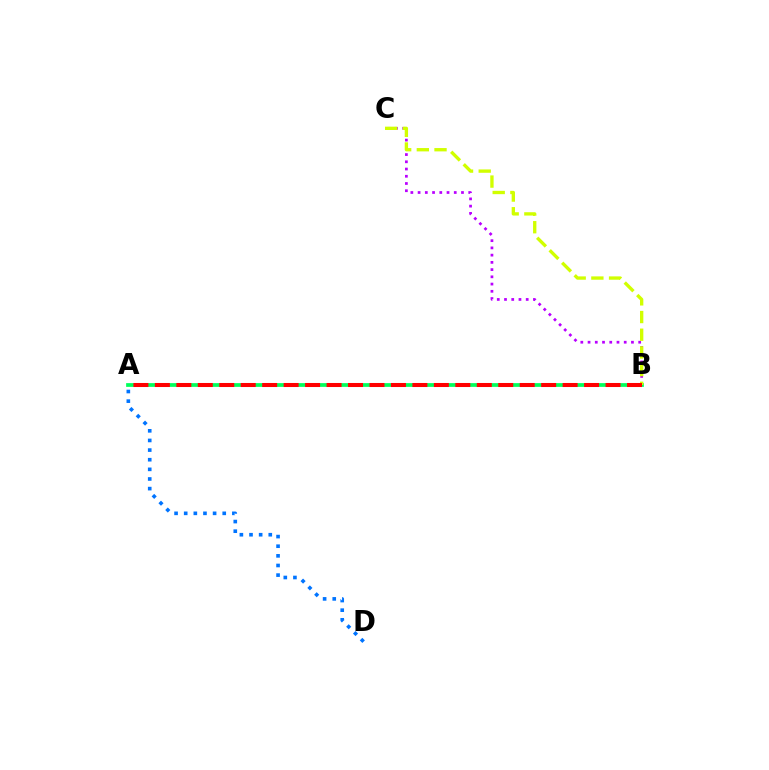{('A', 'B'): [{'color': '#00ff5c', 'line_style': 'solid', 'thickness': 2.7}, {'color': '#ff0000', 'line_style': 'dashed', 'thickness': 2.92}], ('B', 'C'): [{'color': '#b900ff', 'line_style': 'dotted', 'thickness': 1.97}, {'color': '#d1ff00', 'line_style': 'dashed', 'thickness': 2.4}], ('A', 'D'): [{'color': '#0074ff', 'line_style': 'dotted', 'thickness': 2.62}]}